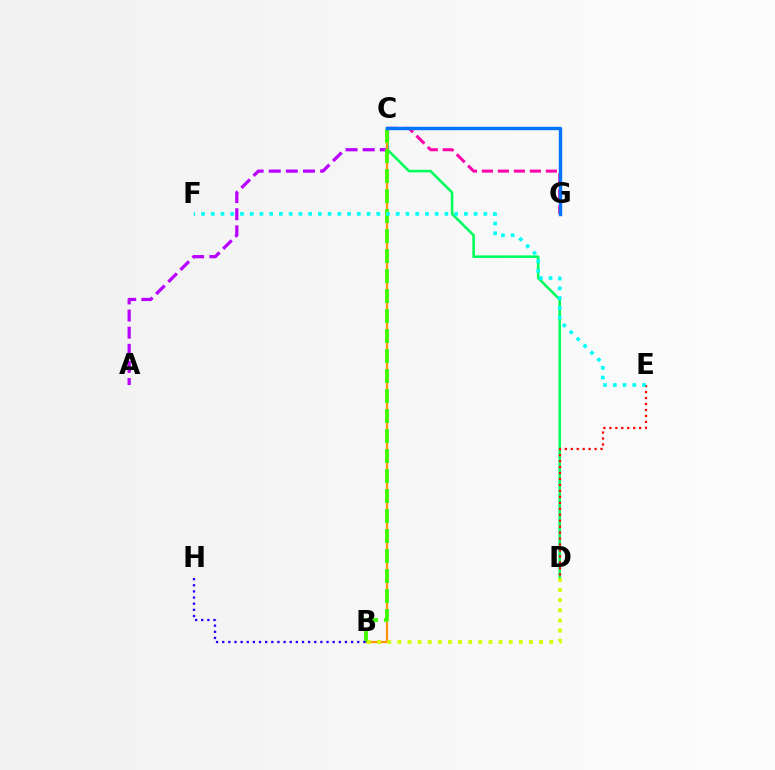{('A', 'C'): [{'color': '#b900ff', 'line_style': 'dashed', 'thickness': 2.33}], ('C', 'D'): [{'color': '#00ff5c', 'line_style': 'solid', 'thickness': 1.85}], ('B', 'C'): [{'color': '#ff9400', 'line_style': 'solid', 'thickness': 1.57}, {'color': '#3dff00', 'line_style': 'dashed', 'thickness': 2.72}], ('D', 'E'): [{'color': '#ff0000', 'line_style': 'dotted', 'thickness': 1.62}], ('C', 'G'): [{'color': '#ff00ac', 'line_style': 'dashed', 'thickness': 2.17}, {'color': '#0074ff', 'line_style': 'solid', 'thickness': 2.46}], ('B', 'D'): [{'color': '#d1ff00', 'line_style': 'dotted', 'thickness': 2.75}], ('B', 'H'): [{'color': '#2500ff', 'line_style': 'dotted', 'thickness': 1.67}], ('E', 'F'): [{'color': '#00fff6', 'line_style': 'dotted', 'thickness': 2.65}]}